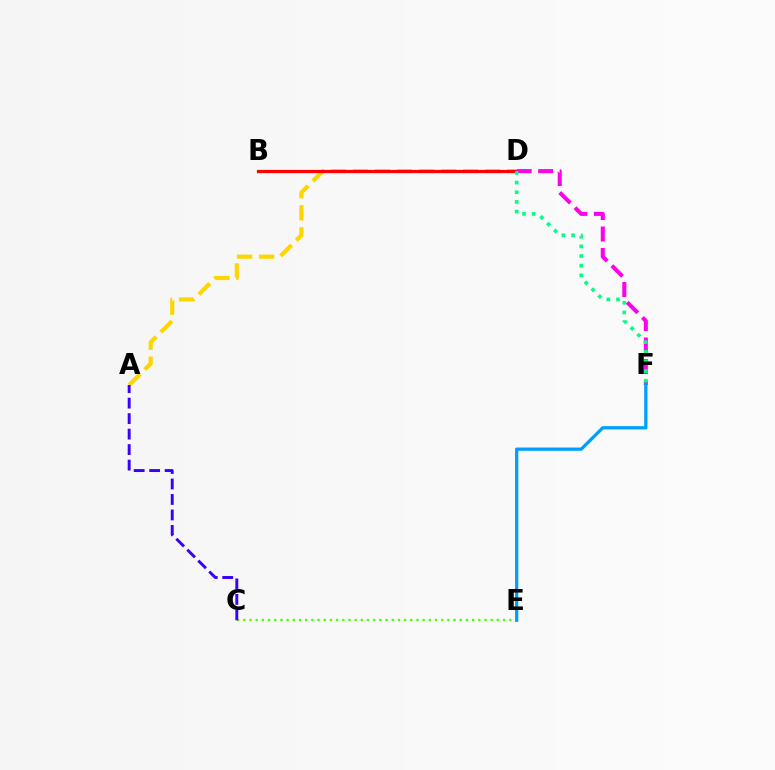{('C', 'E'): [{'color': '#4fff00', 'line_style': 'dotted', 'thickness': 1.68}], ('A', 'D'): [{'color': '#ffd500', 'line_style': 'dashed', 'thickness': 2.99}], ('B', 'D'): [{'color': '#ff0000', 'line_style': 'solid', 'thickness': 2.31}], ('D', 'F'): [{'color': '#ff00ed', 'line_style': 'dashed', 'thickness': 2.92}, {'color': '#00ff86', 'line_style': 'dotted', 'thickness': 2.62}], ('A', 'C'): [{'color': '#3700ff', 'line_style': 'dashed', 'thickness': 2.1}], ('E', 'F'): [{'color': '#009eff', 'line_style': 'solid', 'thickness': 2.33}]}